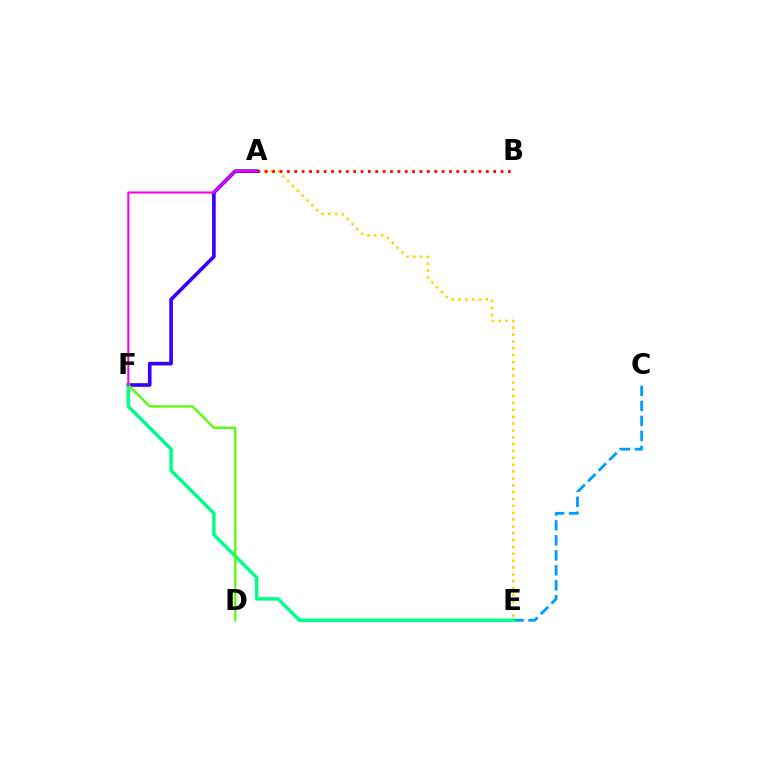{('A', 'E'): [{'color': '#ffd500', 'line_style': 'dotted', 'thickness': 1.86}], ('C', 'E'): [{'color': '#009eff', 'line_style': 'dashed', 'thickness': 2.04}], ('A', 'B'): [{'color': '#ff0000', 'line_style': 'dotted', 'thickness': 2.0}], ('A', 'F'): [{'color': '#3700ff', 'line_style': 'solid', 'thickness': 2.63}, {'color': '#ff00ed', 'line_style': 'solid', 'thickness': 1.5}], ('E', 'F'): [{'color': '#00ff86', 'line_style': 'solid', 'thickness': 2.49}], ('D', 'F'): [{'color': '#4fff00', 'line_style': 'solid', 'thickness': 1.6}]}